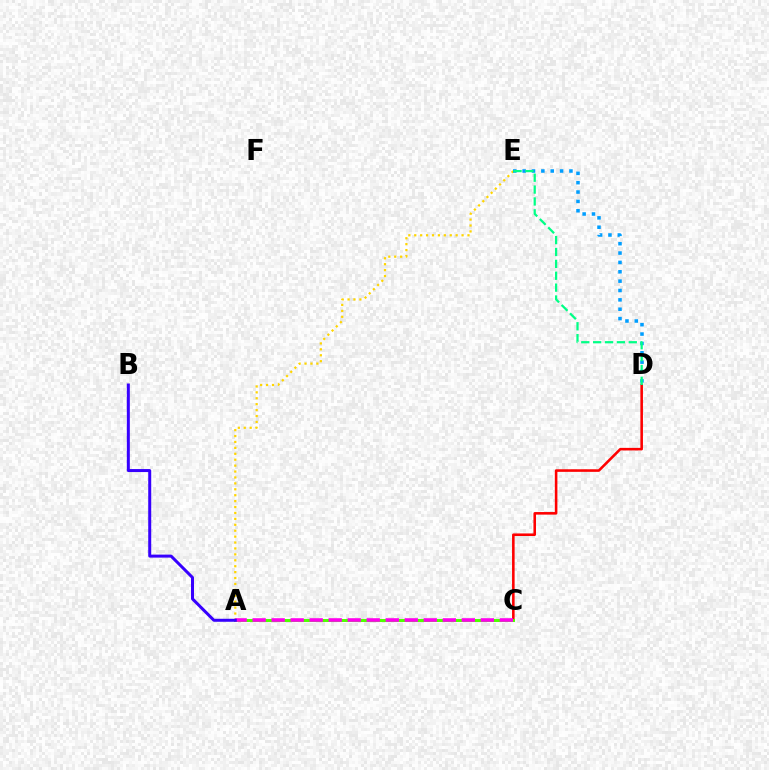{('A', 'E'): [{'color': '#ffd500', 'line_style': 'dotted', 'thickness': 1.61}], ('D', 'E'): [{'color': '#009eff', 'line_style': 'dotted', 'thickness': 2.54}, {'color': '#00ff86', 'line_style': 'dashed', 'thickness': 1.61}], ('C', 'D'): [{'color': '#ff0000', 'line_style': 'solid', 'thickness': 1.85}], ('A', 'C'): [{'color': '#4fff00', 'line_style': 'solid', 'thickness': 2.15}, {'color': '#ff00ed', 'line_style': 'dashed', 'thickness': 2.58}], ('A', 'B'): [{'color': '#3700ff', 'line_style': 'solid', 'thickness': 2.16}]}